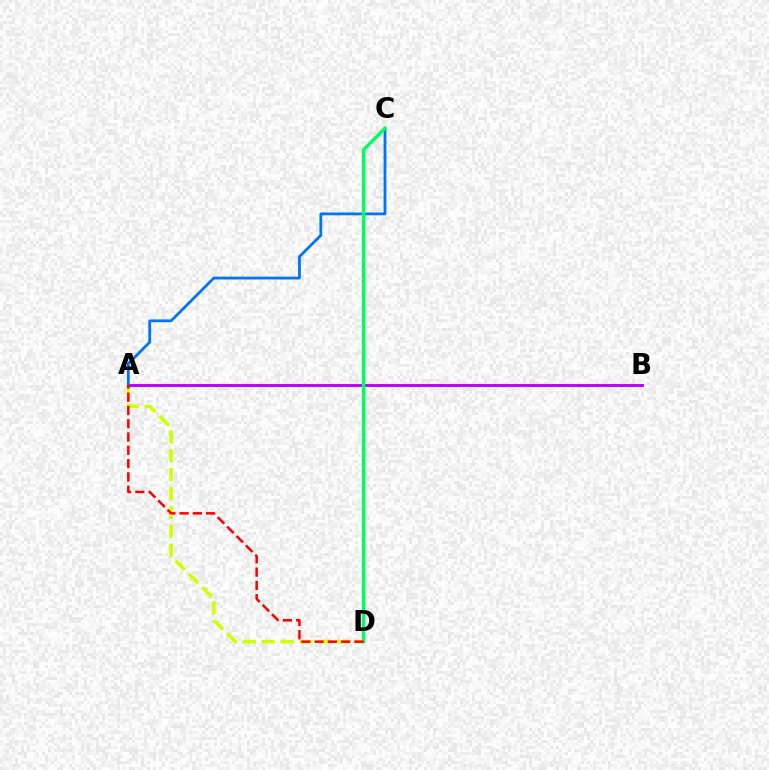{('A', 'D'): [{'color': '#d1ff00', 'line_style': 'dashed', 'thickness': 2.56}, {'color': '#ff0000', 'line_style': 'dashed', 'thickness': 1.8}], ('A', 'B'): [{'color': '#b900ff', 'line_style': 'solid', 'thickness': 2.09}], ('A', 'C'): [{'color': '#0074ff', 'line_style': 'solid', 'thickness': 2.01}], ('C', 'D'): [{'color': '#00ff5c', 'line_style': 'solid', 'thickness': 2.47}]}